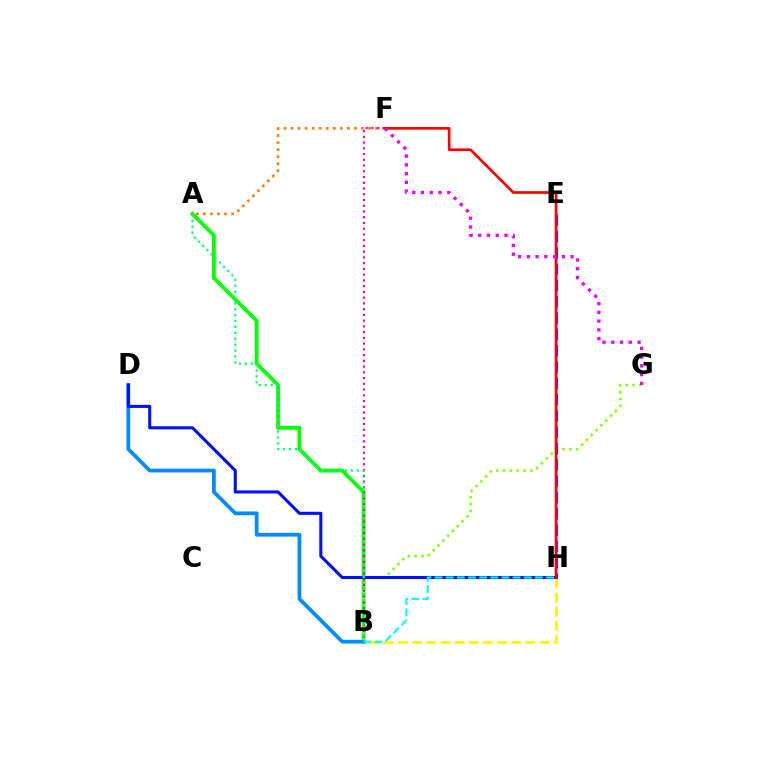{('B', 'H'): [{'color': '#fcf500', 'line_style': 'dashed', 'thickness': 1.93}, {'color': '#00fff6', 'line_style': 'dashed', 'thickness': 1.52}], ('A', 'B'): [{'color': '#08ff00', 'line_style': 'solid', 'thickness': 2.75}, {'color': '#00ff74', 'line_style': 'dotted', 'thickness': 1.6}], ('B', 'G'): [{'color': '#84ff00', 'line_style': 'dotted', 'thickness': 1.85}], ('B', 'D'): [{'color': '#008cff', 'line_style': 'solid', 'thickness': 2.7}], ('E', 'H'): [{'color': '#7200ff', 'line_style': 'dashed', 'thickness': 2.22}], ('D', 'H'): [{'color': '#0010ff', 'line_style': 'solid', 'thickness': 2.21}], ('A', 'F'): [{'color': '#ff7c00', 'line_style': 'dotted', 'thickness': 1.92}], ('B', 'F'): [{'color': '#ff0094', 'line_style': 'dotted', 'thickness': 1.56}], ('F', 'H'): [{'color': '#ff0000', 'line_style': 'solid', 'thickness': 1.94}], ('F', 'G'): [{'color': '#ee00ff', 'line_style': 'dotted', 'thickness': 2.38}]}